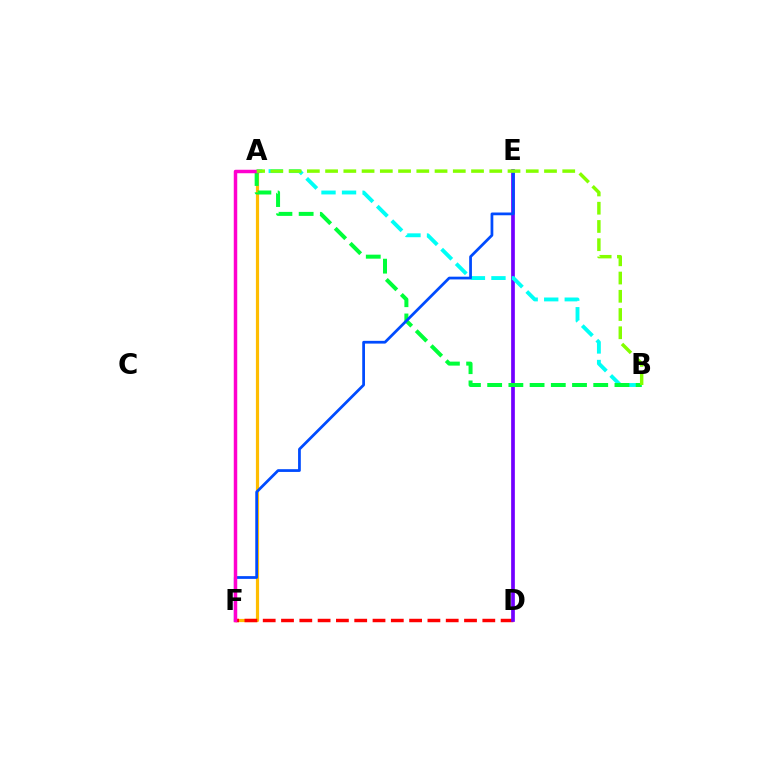{('A', 'F'): [{'color': '#ffbd00', 'line_style': 'solid', 'thickness': 2.3}, {'color': '#ff00cf', 'line_style': 'solid', 'thickness': 2.51}], ('D', 'F'): [{'color': '#ff0000', 'line_style': 'dashed', 'thickness': 2.49}], ('D', 'E'): [{'color': '#7200ff', 'line_style': 'solid', 'thickness': 2.67}], ('A', 'B'): [{'color': '#00fff6', 'line_style': 'dashed', 'thickness': 2.79}, {'color': '#00ff39', 'line_style': 'dashed', 'thickness': 2.88}, {'color': '#84ff00', 'line_style': 'dashed', 'thickness': 2.48}], ('E', 'F'): [{'color': '#004bff', 'line_style': 'solid', 'thickness': 1.98}]}